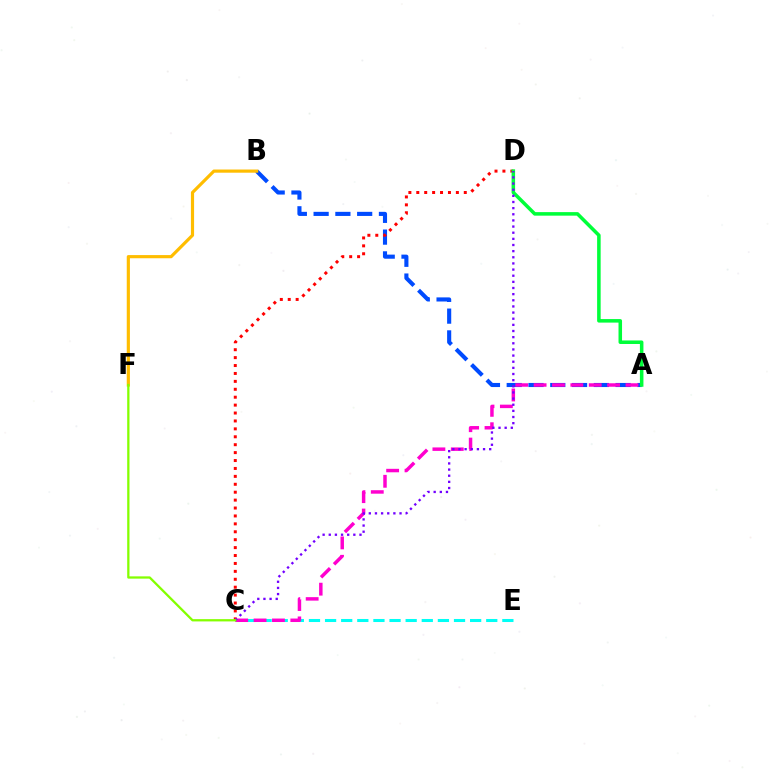{('C', 'E'): [{'color': '#00fff6', 'line_style': 'dashed', 'thickness': 2.19}], ('A', 'B'): [{'color': '#004bff', 'line_style': 'dashed', 'thickness': 2.96}], ('C', 'D'): [{'color': '#ff0000', 'line_style': 'dotted', 'thickness': 2.15}, {'color': '#7200ff', 'line_style': 'dotted', 'thickness': 1.67}], ('B', 'F'): [{'color': '#ffbd00', 'line_style': 'solid', 'thickness': 2.29}], ('A', 'C'): [{'color': '#ff00cf', 'line_style': 'dashed', 'thickness': 2.5}], ('A', 'D'): [{'color': '#00ff39', 'line_style': 'solid', 'thickness': 2.54}], ('C', 'F'): [{'color': '#84ff00', 'line_style': 'solid', 'thickness': 1.64}]}